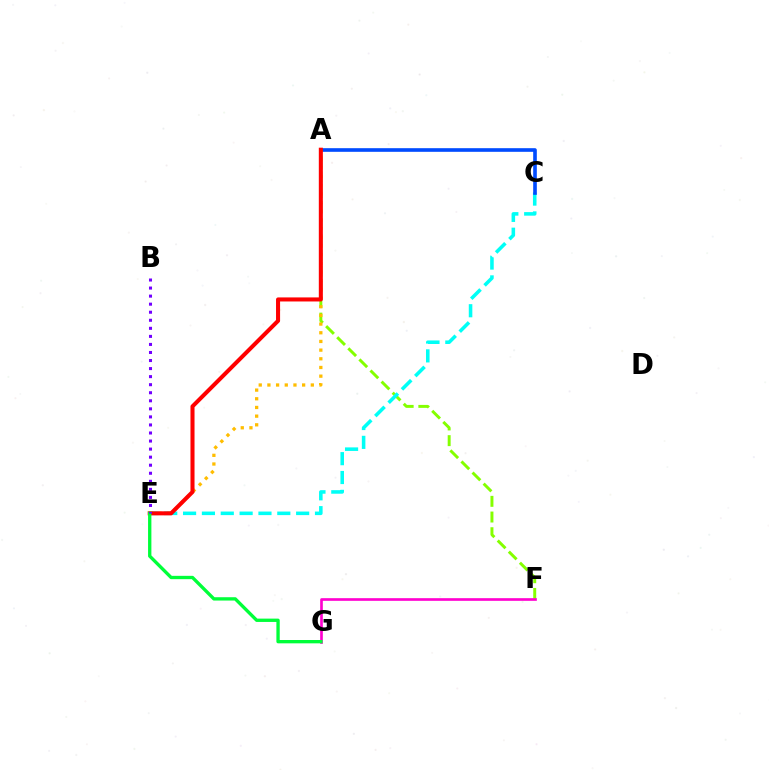{('A', 'F'): [{'color': '#84ff00', 'line_style': 'dashed', 'thickness': 2.13}], ('F', 'G'): [{'color': '#ff00cf', 'line_style': 'solid', 'thickness': 1.91}], ('C', 'E'): [{'color': '#00fff6', 'line_style': 'dashed', 'thickness': 2.56}], ('A', 'C'): [{'color': '#004bff', 'line_style': 'solid', 'thickness': 2.61}], ('A', 'E'): [{'color': '#ffbd00', 'line_style': 'dotted', 'thickness': 2.36}, {'color': '#ff0000', 'line_style': 'solid', 'thickness': 2.92}], ('E', 'G'): [{'color': '#00ff39', 'line_style': 'solid', 'thickness': 2.4}], ('B', 'E'): [{'color': '#7200ff', 'line_style': 'dotted', 'thickness': 2.19}]}